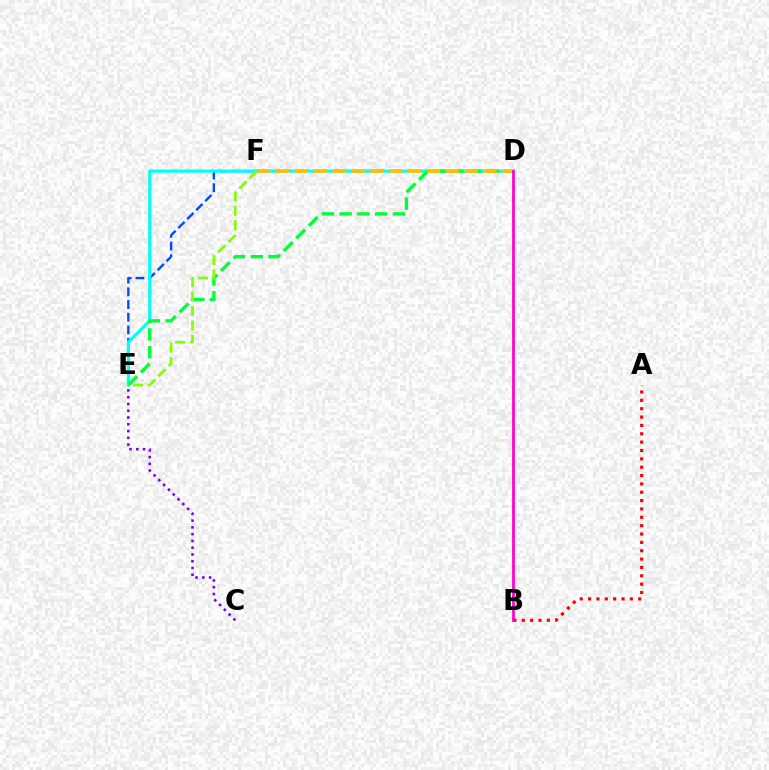{('E', 'F'): [{'color': '#004bff', 'line_style': 'dashed', 'thickness': 1.72}, {'color': '#84ff00', 'line_style': 'dashed', 'thickness': 1.97}], ('D', 'E'): [{'color': '#00fff6', 'line_style': 'solid', 'thickness': 2.26}, {'color': '#00ff39', 'line_style': 'dashed', 'thickness': 2.41}], ('A', 'B'): [{'color': '#ff0000', 'line_style': 'dotted', 'thickness': 2.27}], ('D', 'F'): [{'color': '#ffbd00', 'line_style': 'dashed', 'thickness': 2.56}], ('B', 'D'): [{'color': '#ff00cf', 'line_style': 'solid', 'thickness': 1.98}], ('C', 'E'): [{'color': '#7200ff', 'line_style': 'dotted', 'thickness': 1.84}]}